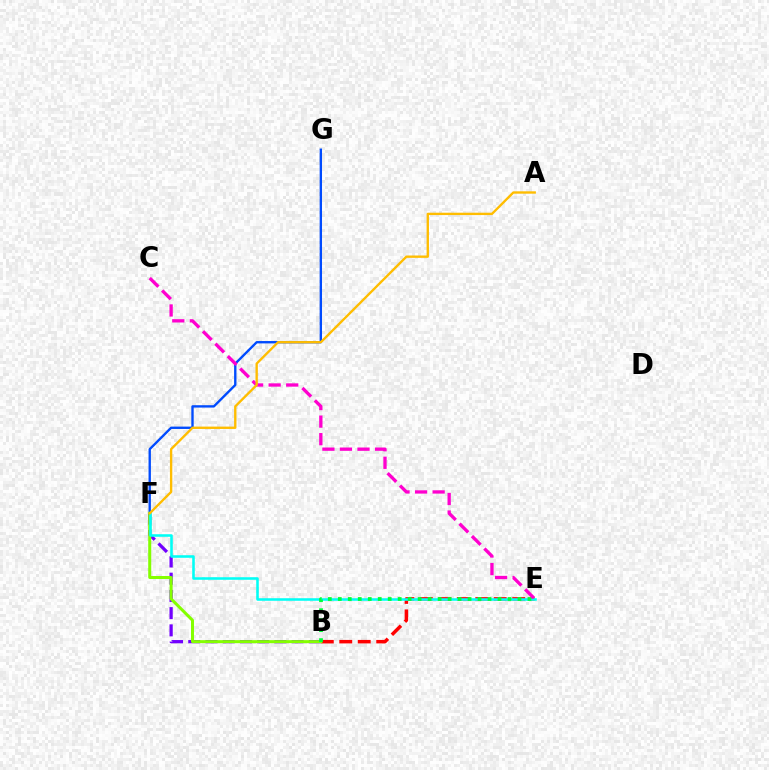{('B', 'E'): [{'color': '#ff0000', 'line_style': 'dashed', 'thickness': 2.51}, {'color': '#00ff39', 'line_style': 'dotted', 'thickness': 2.71}], ('F', 'G'): [{'color': '#004bff', 'line_style': 'solid', 'thickness': 1.7}], ('B', 'F'): [{'color': '#7200ff', 'line_style': 'dashed', 'thickness': 2.34}, {'color': '#84ff00', 'line_style': 'solid', 'thickness': 2.17}], ('E', 'F'): [{'color': '#00fff6', 'line_style': 'solid', 'thickness': 1.84}], ('C', 'E'): [{'color': '#ff00cf', 'line_style': 'dashed', 'thickness': 2.39}], ('A', 'F'): [{'color': '#ffbd00', 'line_style': 'solid', 'thickness': 1.7}]}